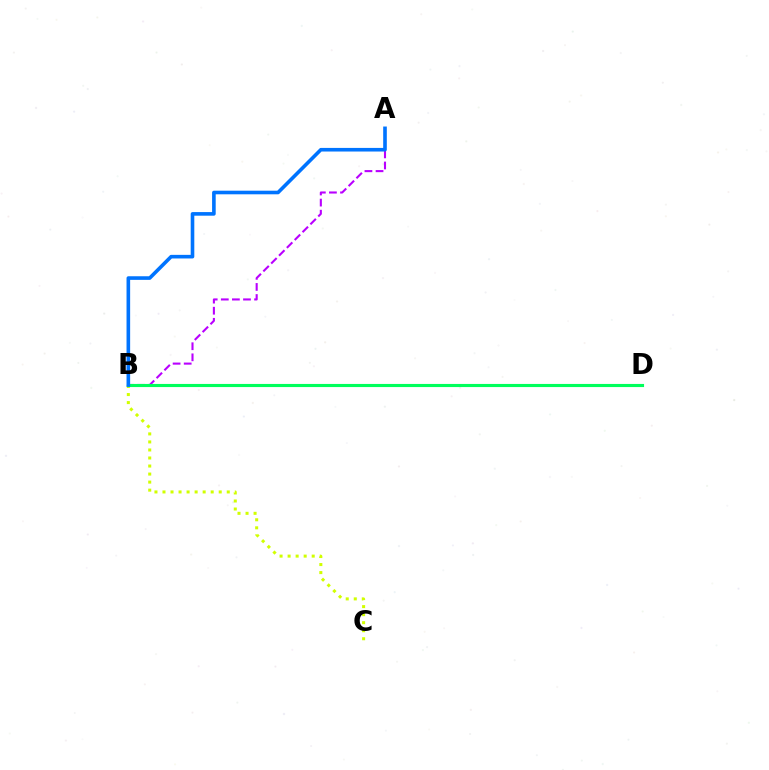{('B', 'C'): [{'color': '#d1ff00', 'line_style': 'dotted', 'thickness': 2.18}], ('A', 'B'): [{'color': '#b900ff', 'line_style': 'dashed', 'thickness': 1.51}, {'color': '#0074ff', 'line_style': 'solid', 'thickness': 2.6}], ('B', 'D'): [{'color': '#ff0000', 'line_style': 'solid', 'thickness': 1.9}, {'color': '#00ff5c', 'line_style': 'solid', 'thickness': 2.25}]}